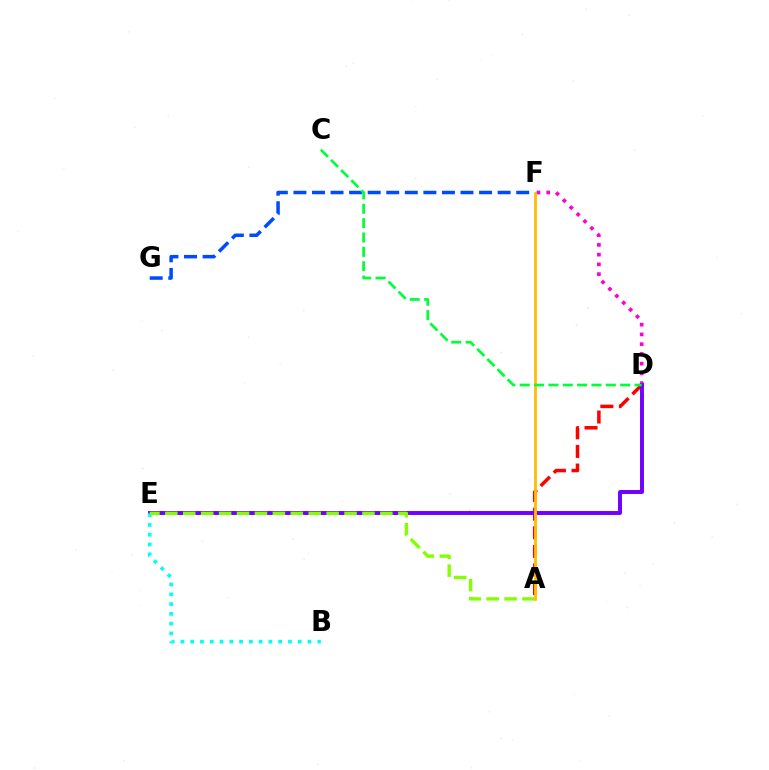{('A', 'D'): [{'color': '#ff0000', 'line_style': 'dashed', 'thickness': 2.53}], ('D', 'F'): [{'color': '#ff00cf', 'line_style': 'dotted', 'thickness': 2.65}], ('D', 'E'): [{'color': '#7200ff', 'line_style': 'solid', 'thickness': 2.83}], ('B', 'E'): [{'color': '#00fff6', 'line_style': 'dotted', 'thickness': 2.66}], ('F', 'G'): [{'color': '#004bff', 'line_style': 'dashed', 'thickness': 2.52}], ('A', 'E'): [{'color': '#84ff00', 'line_style': 'dashed', 'thickness': 2.43}], ('A', 'F'): [{'color': '#ffbd00', 'line_style': 'solid', 'thickness': 2.0}], ('C', 'D'): [{'color': '#00ff39', 'line_style': 'dashed', 'thickness': 1.95}]}